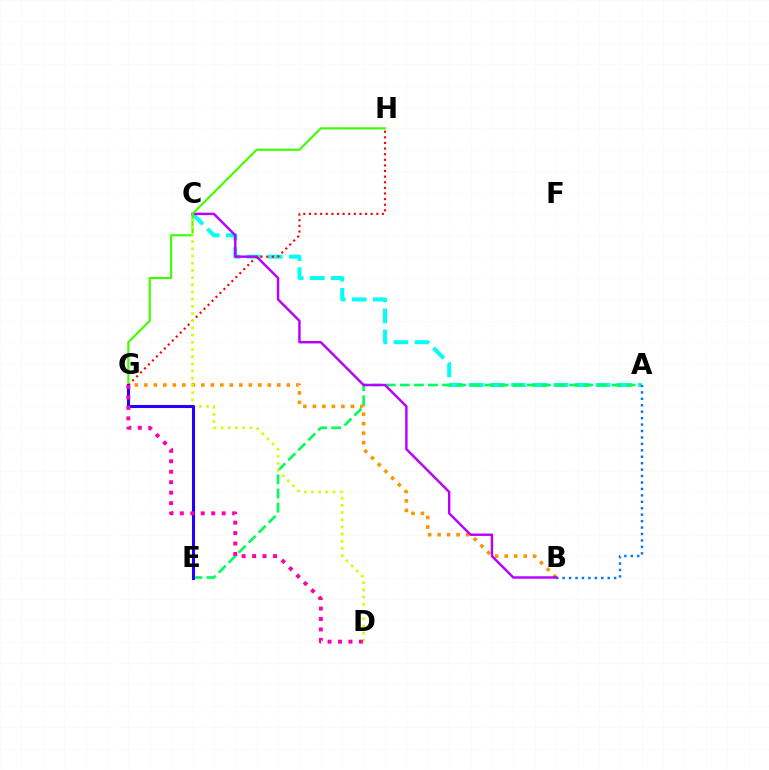{('B', 'G'): [{'color': '#ff9400', 'line_style': 'dotted', 'thickness': 2.58}], ('A', 'C'): [{'color': '#00fff6', 'line_style': 'dashed', 'thickness': 2.87}], ('A', 'E'): [{'color': '#00ff5c', 'line_style': 'dashed', 'thickness': 1.92}], ('A', 'B'): [{'color': '#0074ff', 'line_style': 'dotted', 'thickness': 1.75}], ('B', 'C'): [{'color': '#b900ff', 'line_style': 'solid', 'thickness': 1.76}], ('G', 'H'): [{'color': '#ff0000', 'line_style': 'dotted', 'thickness': 1.53}, {'color': '#3dff00', 'line_style': 'solid', 'thickness': 1.53}], ('C', 'D'): [{'color': '#d1ff00', 'line_style': 'dotted', 'thickness': 1.95}], ('E', 'G'): [{'color': '#2500ff', 'line_style': 'solid', 'thickness': 2.21}], ('D', 'G'): [{'color': '#ff00ac', 'line_style': 'dotted', 'thickness': 2.84}]}